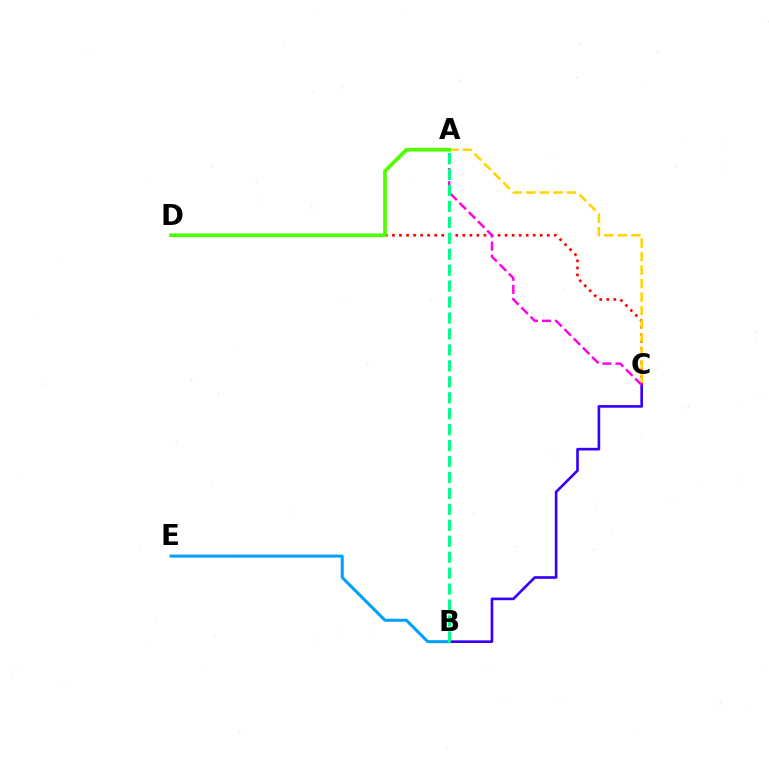{('C', 'D'): [{'color': '#ff0000', 'line_style': 'dotted', 'thickness': 1.91}], ('B', 'C'): [{'color': '#3700ff', 'line_style': 'solid', 'thickness': 1.9}], ('B', 'E'): [{'color': '#009eff', 'line_style': 'solid', 'thickness': 2.16}], ('A', 'C'): [{'color': '#ffd500', 'line_style': 'dashed', 'thickness': 1.84}, {'color': '#ff00ed', 'line_style': 'dashed', 'thickness': 1.77}], ('A', 'D'): [{'color': '#4fff00', 'line_style': 'solid', 'thickness': 2.66}], ('A', 'B'): [{'color': '#00ff86', 'line_style': 'dashed', 'thickness': 2.17}]}